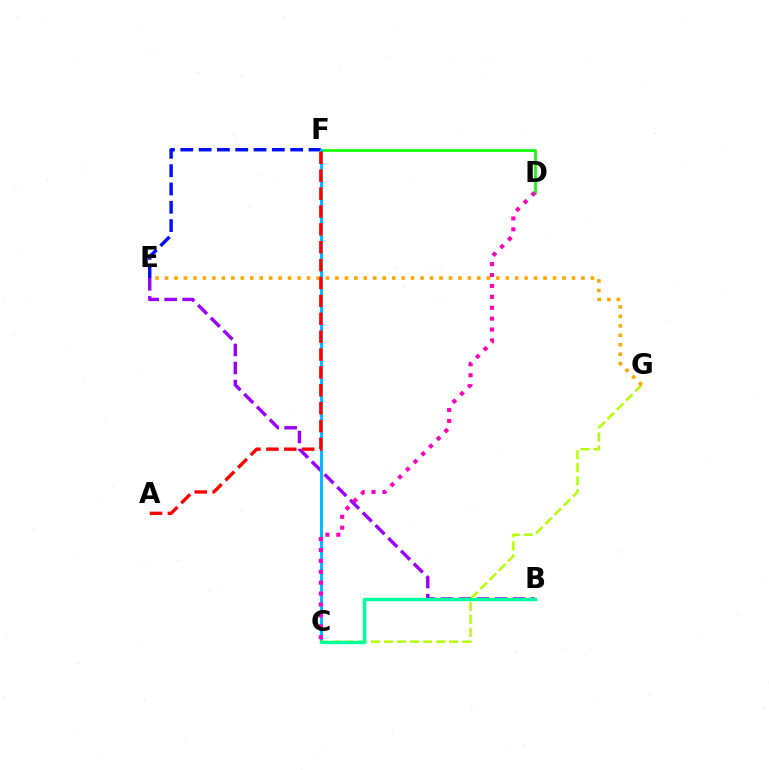{('B', 'E'): [{'color': '#9b00ff', 'line_style': 'dashed', 'thickness': 2.45}], ('D', 'F'): [{'color': '#08ff00', 'line_style': 'solid', 'thickness': 1.9}], ('E', 'F'): [{'color': '#0010ff', 'line_style': 'dashed', 'thickness': 2.49}], ('C', 'F'): [{'color': '#00b5ff', 'line_style': 'solid', 'thickness': 2.08}], ('C', 'G'): [{'color': '#b3ff00', 'line_style': 'dashed', 'thickness': 1.77}], ('B', 'C'): [{'color': '#00ff9d', 'line_style': 'solid', 'thickness': 2.44}], ('E', 'G'): [{'color': '#ffa500', 'line_style': 'dotted', 'thickness': 2.57}], ('C', 'D'): [{'color': '#ff00bd', 'line_style': 'dotted', 'thickness': 2.96}], ('A', 'F'): [{'color': '#ff0000', 'line_style': 'dashed', 'thickness': 2.43}]}